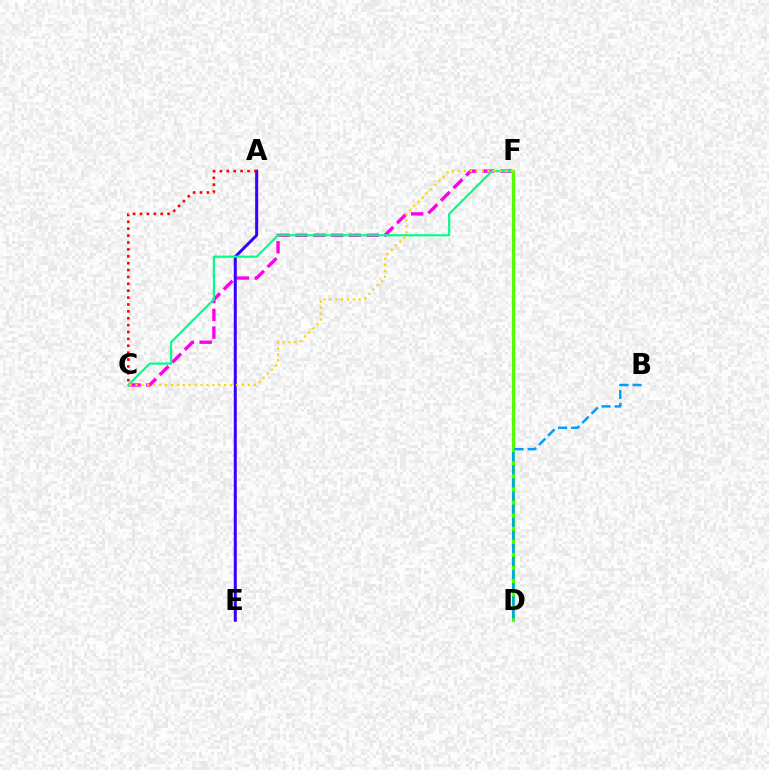{('C', 'F'): [{'color': '#ff00ed', 'line_style': 'dashed', 'thickness': 2.42}, {'color': '#00ff86', 'line_style': 'solid', 'thickness': 1.56}, {'color': '#ffd500', 'line_style': 'dotted', 'thickness': 1.61}], ('A', 'E'): [{'color': '#3700ff', 'line_style': 'solid', 'thickness': 2.17}], ('D', 'F'): [{'color': '#4fff00', 'line_style': 'solid', 'thickness': 2.3}], ('A', 'C'): [{'color': '#ff0000', 'line_style': 'dotted', 'thickness': 1.87}], ('B', 'D'): [{'color': '#009eff', 'line_style': 'dashed', 'thickness': 1.78}]}